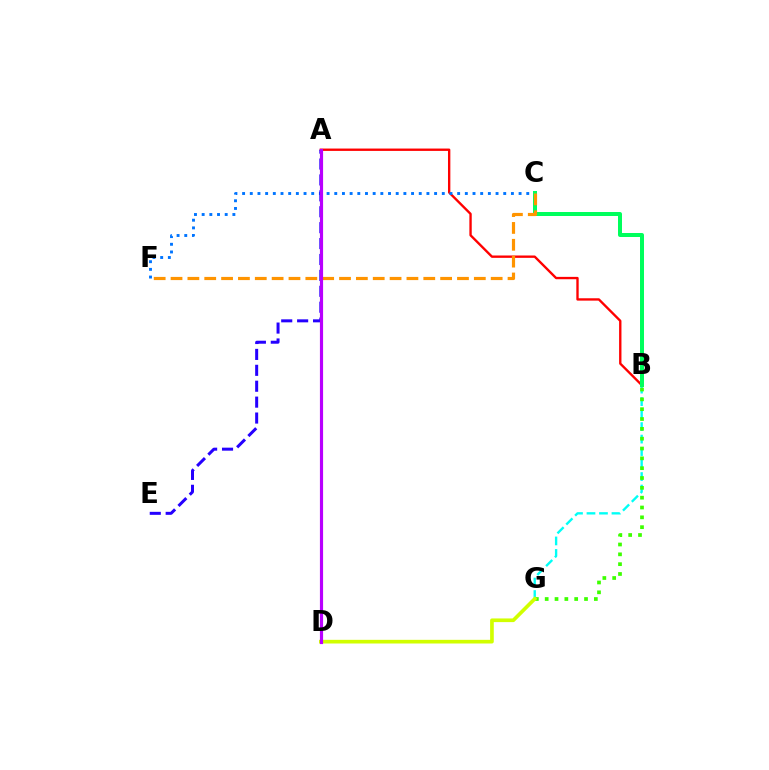{('B', 'G'): [{'color': '#00fff6', 'line_style': 'dashed', 'thickness': 1.7}, {'color': '#3dff00', 'line_style': 'dotted', 'thickness': 2.67}], ('A', 'B'): [{'color': '#ff0000', 'line_style': 'solid', 'thickness': 1.7}], ('C', 'F'): [{'color': '#0074ff', 'line_style': 'dotted', 'thickness': 2.09}, {'color': '#ff9400', 'line_style': 'dashed', 'thickness': 2.29}], ('B', 'C'): [{'color': '#00ff5c', 'line_style': 'solid', 'thickness': 2.88}], ('A', 'D'): [{'color': '#ff00ac', 'line_style': 'dashed', 'thickness': 1.92}, {'color': '#b900ff', 'line_style': 'solid', 'thickness': 2.28}], ('D', 'G'): [{'color': '#d1ff00', 'line_style': 'solid', 'thickness': 2.64}], ('A', 'E'): [{'color': '#2500ff', 'line_style': 'dashed', 'thickness': 2.16}]}